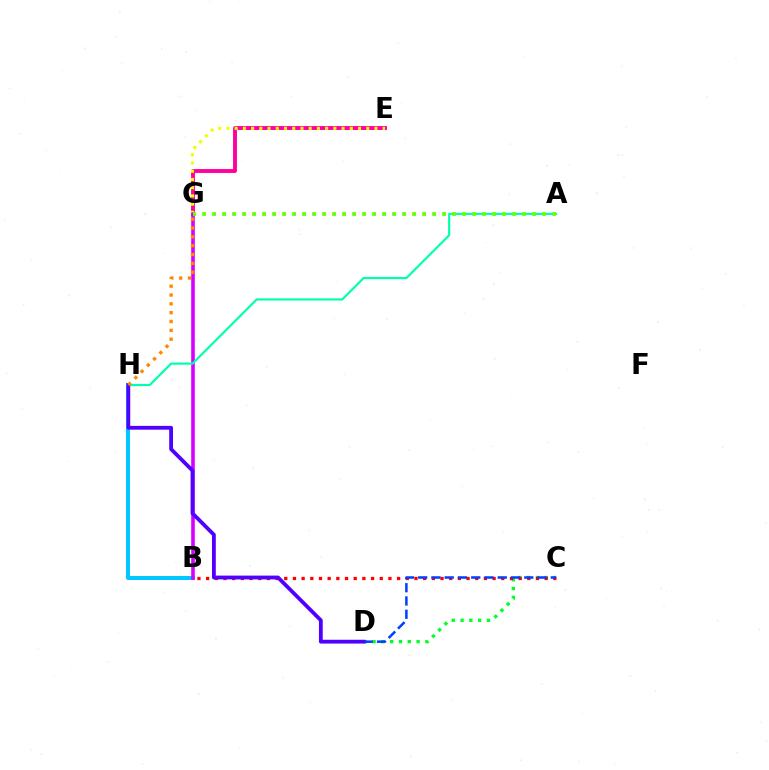{('B', 'H'): [{'color': '#00c7ff', 'line_style': 'solid', 'thickness': 2.86}], ('E', 'G'): [{'color': '#ff00a0', 'line_style': 'solid', 'thickness': 2.81}, {'color': '#eeff00', 'line_style': 'dotted', 'thickness': 2.23}], ('B', 'G'): [{'color': '#d600ff', 'line_style': 'solid', 'thickness': 2.59}], ('A', 'H'): [{'color': '#00ffaf', 'line_style': 'solid', 'thickness': 1.57}], ('C', 'D'): [{'color': '#00ff27', 'line_style': 'dotted', 'thickness': 2.39}, {'color': '#003fff', 'line_style': 'dashed', 'thickness': 1.8}], ('B', 'C'): [{'color': '#ff0000', 'line_style': 'dotted', 'thickness': 2.36}], ('A', 'G'): [{'color': '#66ff00', 'line_style': 'dotted', 'thickness': 2.72}], ('D', 'H'): [{'color': '#4f00ff', 'line_style': 'solid', 'thickness': 2.74}], ('G', 'H'): [{'color': '#ff8800', 'line_style': 'dotted', 'thickness': 2.4}]}